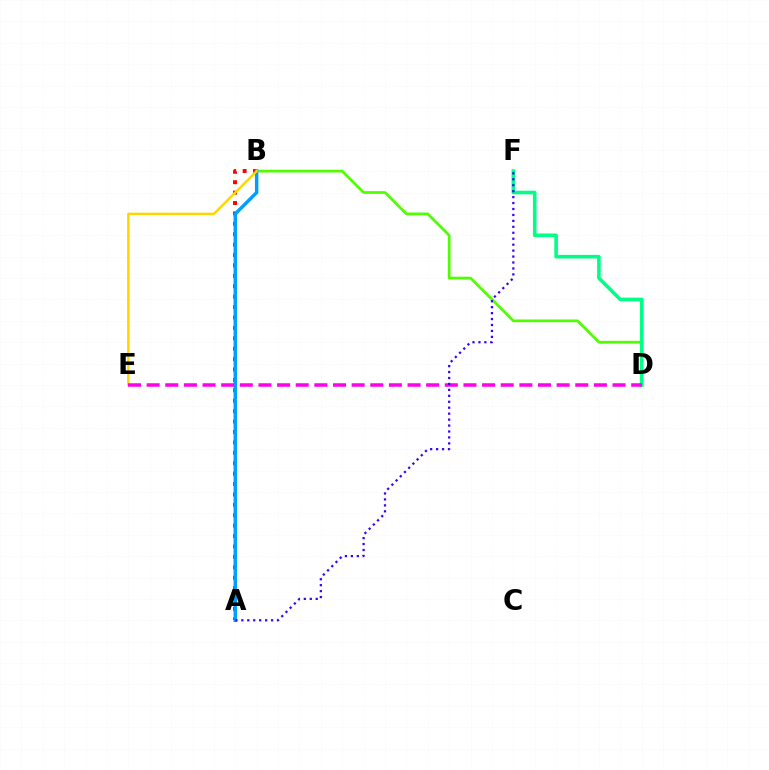{('A', 'B'): [{'color': '#ff0000', 'line_style': 'dotted', 'thickness': 2.83}, {'color': '#009eff', 'line_style': 'solid', 'thickness': 2.48}], ('B', 'D'): [{'color': '#4fff00', 'line_style': 'solid', 'thickness': 1.97}], ('D', 'F'): [{'color': '#00ff86', 'line_style': 'solid', 'thickness': 2.59}], ('B', 'E'): [{'color': '#ffd500', 'line_style': 'solid', 'thickness': 1.77}], ('D', 'E'): [{'color': '#ff00ed', 'line_style': 'dashed', 'thickness': 2.53}], ('A', 'F'): [{'color': '#3700ff', 'line_style': 'dotted', 'thickness': 1.62}]}